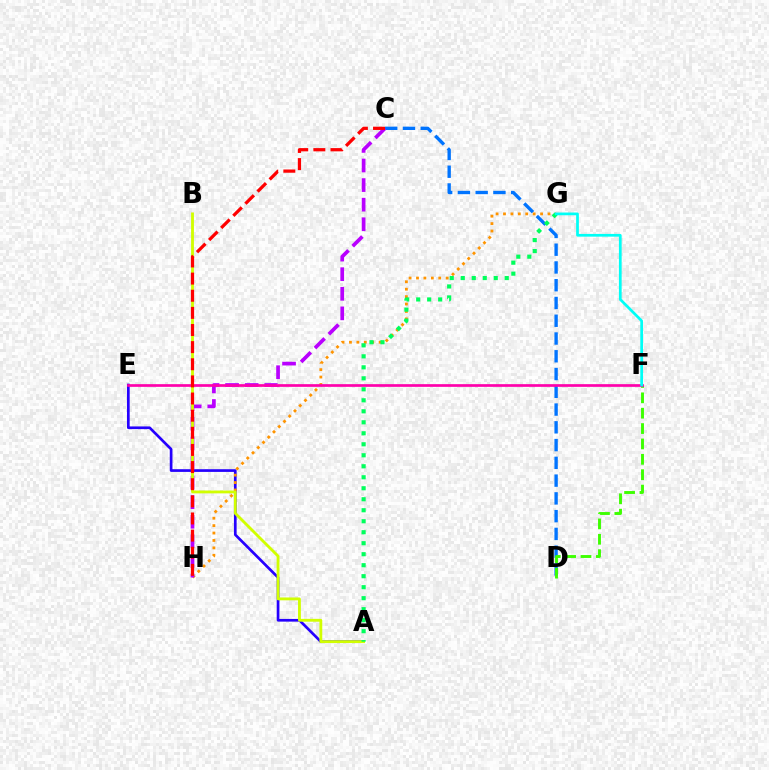{('A', 'E'): [{'color': '#2500ff', 'line_style': 'solid', 'thickness': 1.94}], ('C', 'D'): [{'color': '#0074ff', 'line_style': 'dashed', 'thickness': 2.41}], ('G', 'H'): [{'color': '#ff9400', 'line_style': 'dotted', 'thickness': 2.02}], ('C', 'H'): [{'color': '#b900ff', 'line_style': 'dashed', 'thickness': 2.66}, {'color': '#ff0000', 'line_style': 'dashed', 'thickness': 2.33}], ('D', 'F'): [{'color': '#3dff00', 'line_style': 'dashed', 'thickness': 2.09}], ('E', 'F'): [{'color': '#ff00ac', 'line_style': 'solid', 'thickness': 1.94}], ('A', 'B'): [{'color': '#d1ff00', 'line_style': 'solid', 'thickness': 2.04}], ('A', 'G'): [{'color': '#00ff5c', 'line_style': 'dotted', 'thickness': 2.99}], ('F', 'G'): [{'color': '#00fff6', 'line_style': 'solid', 'thickness': 1.97}]}